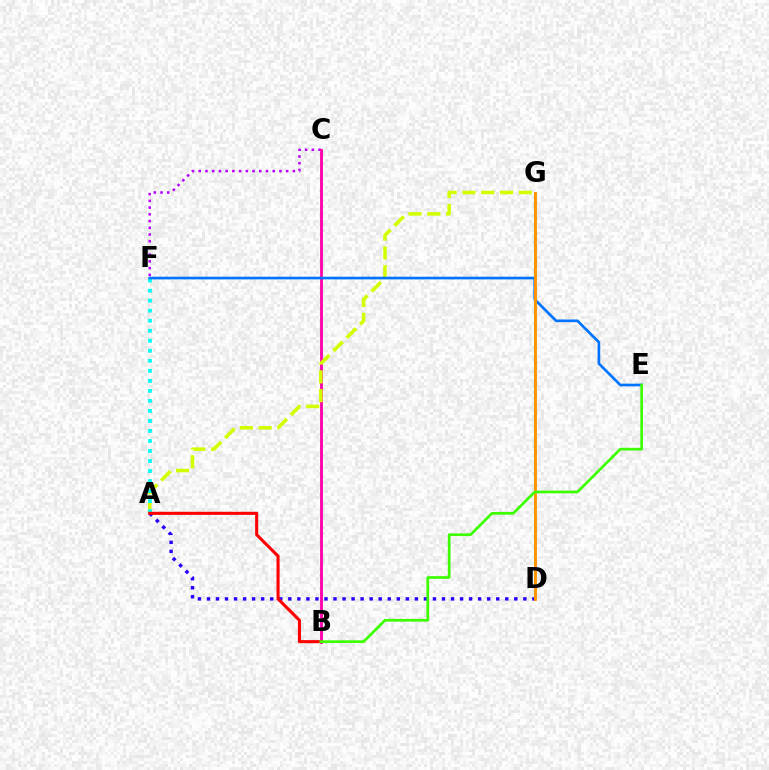{('C', 'F'): [{'color': '#b900ff', 'line_style': 'dotted', 'thickness': 1.83}], ('B', 'C'): [{'color': '#ff00ac', 'line_style': 'solid', 'thickness': 2.03}], ('A', 'G'): [{'color': '#d1ff00', 'line_style': 'dashed', 'thickness': 2.56}], ('A', 'F'): [{'color': '#00fff6', 'line_style': 'dotted', 'thickness': 2.72}], ('A', 'D'): [{'color': '#2500ff', 'line_style': 'dotted', 'thickness': 2.46}], ('D', 'G'): [{'color': '#00ff5c', 'line_style': 'dashed', 'thickness': 1.52}, {'color': '#ff9400', 'line_style': 'solid', 'thickness': 2.1}], ('E', 'F'): [{'color': '#0074ff', 'line_style': 'solid', 'thickness': 1.92}], ('A', 'B'): [{'color': '#ff0000', 'line_style': 'solid', 'thickness': 2.22}], ('B', 'E'): [{'color': '#3dff00', 'line_style': 'solid', 'thickness': 1.95}]}